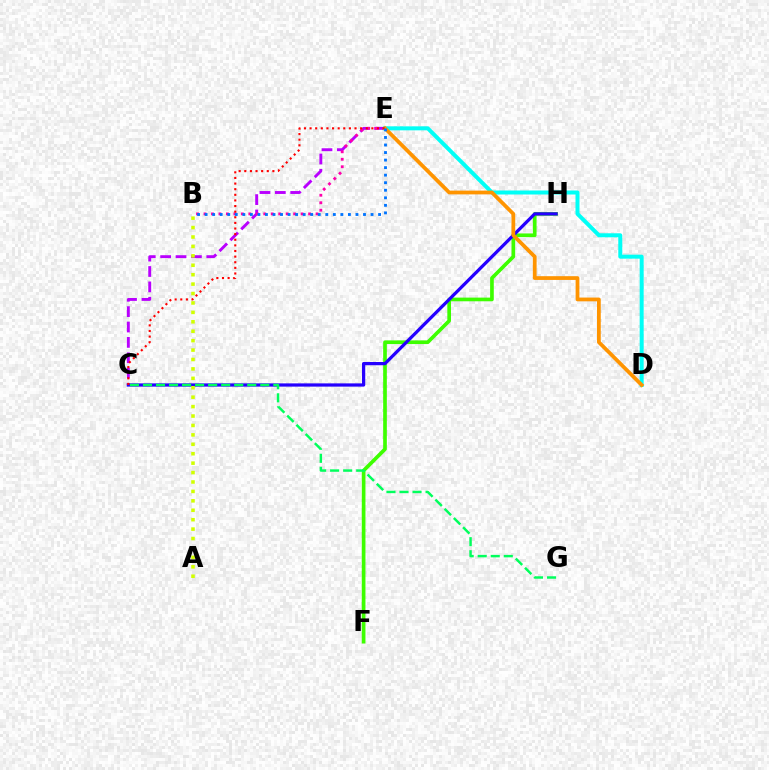{('C', 'E'): [{'color': '#b900ff', 'line_style': 'dashed', 'thickness': 2.09}, {'color': '#ff0000', 'line_style': 'dotted', 'thickness': 1.53}], ('B', 'E'): [{'color': '#ff00ac', 'line_style': 'dotted', 'thickness': 2.03}, {'color': '#0074ff', 'line_style': 'dotted', 'thickness': 2.05}], ('F', 'H'): [{'color': '#3dff00', 'line_style': 'solid', 'thickness': 2.65}], ('C', 'H'): [{'color': '#2500ff', 'line_style': 'solid', 'thickness': 2.33}], ('D', 'E'): [{'color': '#00fff6', 'line_style': 'solid', 'thickness': 2.87}, {'color': '#ff9400', 'line_style': 'solid', 'thickness': 2.71}], ('C', 'G'): [{'color': '#00ff5c', 'line_style': 'dashed', 'thickness': 1.77}], ('A', 'B'): [{'color': '#d1ff00', 'line_style': 'dotted', 'thickness': 2.56}]}